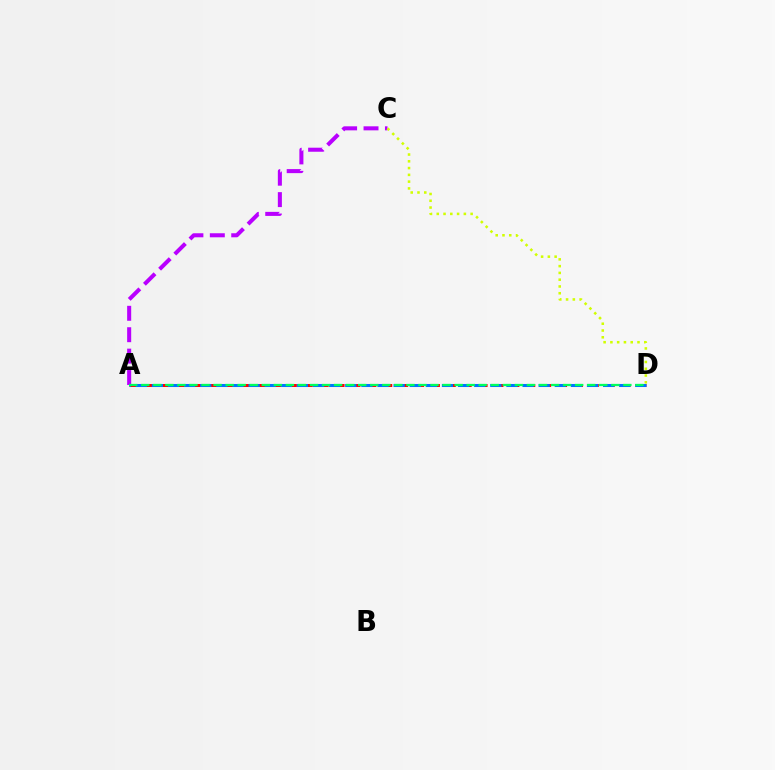{('A', 'D'): [{'color': '#ff0000', 'line_style': 'dashed', 'thickness': 2.16}, {'color': '#0074ff', 'line_style': 'dashed', 'thickness': 2.19}, {'color': '#00ff5c', 'line_style': 'dashed', 'thickness': 1.64}], ('A', 'C'): [{'color': '#b900ff', 'line_style': 'dashed', 'thickness': 2.91}], ('C', 'D'): [{'color': '#d1ff00', 'line_style': 'dotted', 'thickness': 1.84}]}